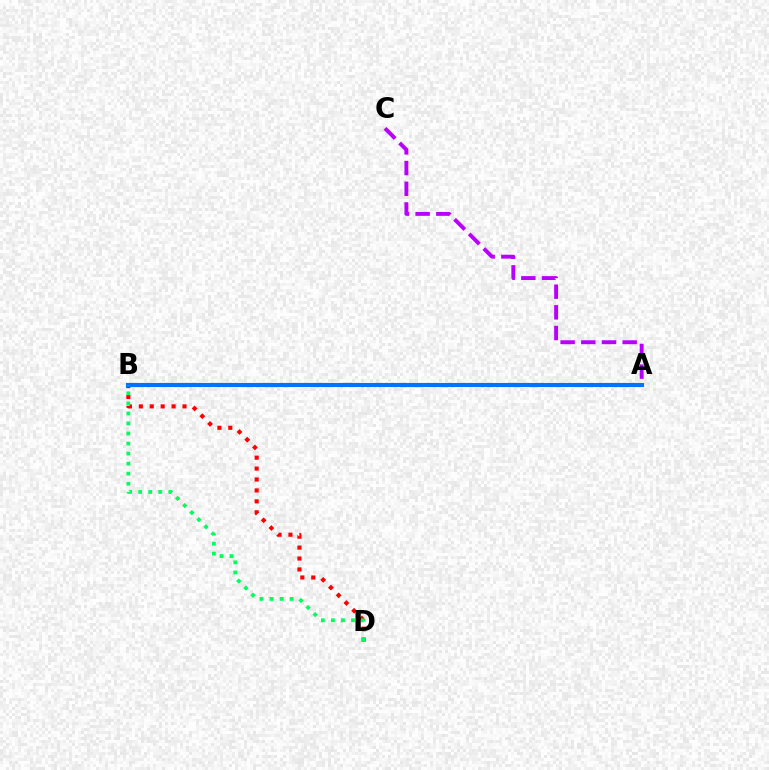{('A', 'B'): [{'color': '#d1ff00', 'line_style': 'dashed', 'thickness': 2.74}, {'color': '#0074ff', 'line_style': 'solid', 'thickness': 2.96}], ('B', 'D'): [{'color': '#ff0000', 'line_style': 'dotted', 'thickness': 2.97}, {'color': '#00ff5c', 'line_style': 'dotted', 'thickness': 2.73}], ('A', 'C'): [{'color': '#b900ff', 'line_style': 'dashed', 'thickness': 2.81}]}